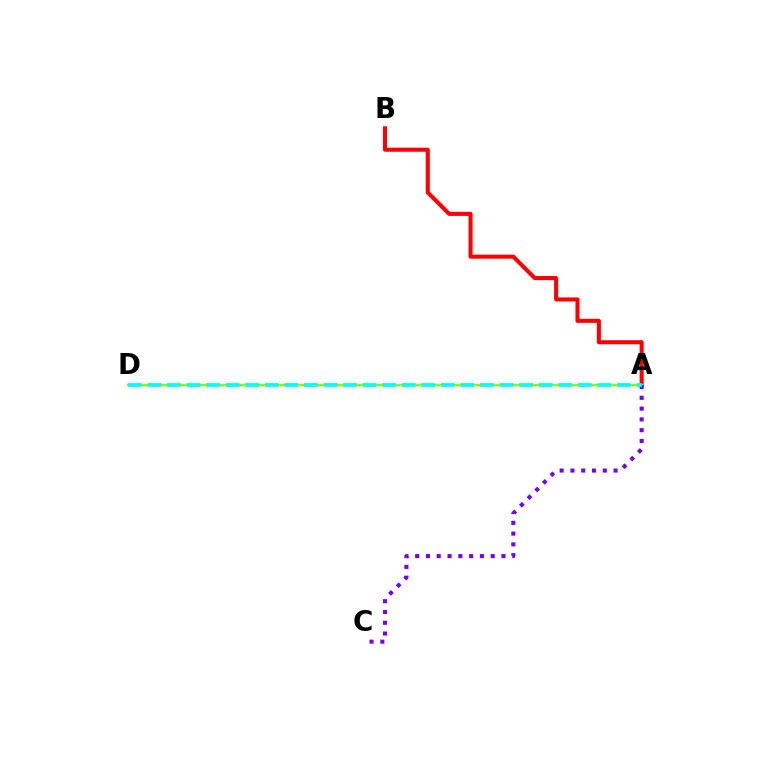{('A', 'B'): [{'color': '#ff0000', 'line_style': 'solid', 'thickness': 2.92}], ('A', 'D'): [{'color': '#84ff00', 'line_style': 'solid', 'thickness': 1.71}, {'color': '#00fff6', 'line_style': 'dashed', 'thickness': 2.66}], ('A', 'C'): [{'color': '#7200ff', 'line_style': 'dotted', 'thickness': 2.93}]}